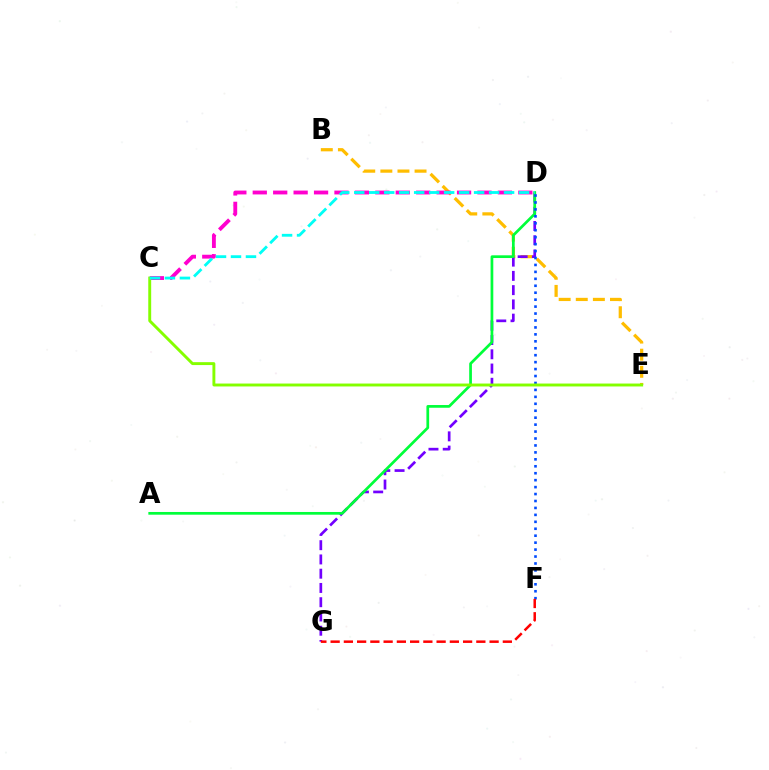{('B', 'E'): [{'color': '#ffbd00', 'line_style': 'dashed', 'thickness': 2.32}], ('D', 'G'): [{'color': '#7200ff', 'line_style': 'dashed', 'thickness': 1.94}], ('A', 'D'): [{'color': '#00ff39', 'line_style': 'solid', 'thickness': 1.96}], ('D', 'F'): [{'color': '#004bff', 'line_style': 'dotted', 'thickness': 1.89}], ('C', 'D'): [{'color': '#ff00cf', 'line_style': 'dashed', 'thickness': 2.78}, {'color': '#00fff6', 'line_style': 'dashed', 'thickness': 2.04}], ('C', 'E'): [{'color': '#84ff00', 'line_style': 'solid', 'thickness': 2.1}], ('F', 'G'): [{'color': '#ff0000', 'line_style': 'dashed', 'thickness': 1.8}]}